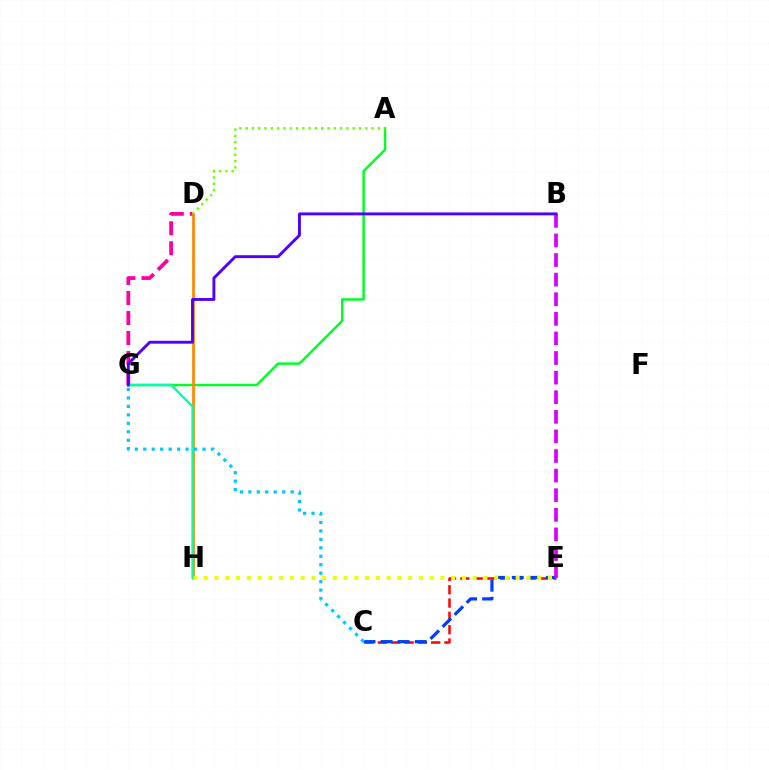{('A', 'G'): [{'color': '#00ff27', 'line_style': 'solid', 'thickness': 1.78}], ('D', 'H'): [{'color': '#ff8800', 'line_style': 'solid', 'thickness': 1.96}], ('C', 'E'): [{'color': '#ff0000', 'line_style': 'dashed', 'thickness': 1.81}, {'color': '#003fff', 'line_style': 'dashed', 'thickness': 2.31}], ('E', 'H'): [{'color': '#eeff00', 'line_style': 'dotted', 'thickness': 2.92}], ('D', 'G'): [{'color': '#ff00a0', 'line_style': 'dashed', 'thickness': 2.72}], ('B', 'E'): [{'color': '#d600ff', 'line_style': 'dashed', 'thickness': 2.66}], ('G', 'H'): [{'color': '#00ffaf', 'line_style': 'solid', 'thickness': 1.68}], ('C', 'G'): [{'color': '#00c7ff', 'line_style': 'dotted', 'thickness': 2.3}], ('B', 'G'): [{'color': '#4f00ff', 'line_style': 'solid', 'thickness': 2.08}], ('A', 'D'): [{'color': '#66ff00', 'line_style': 'dotted', 'thickness': 1.71}]}